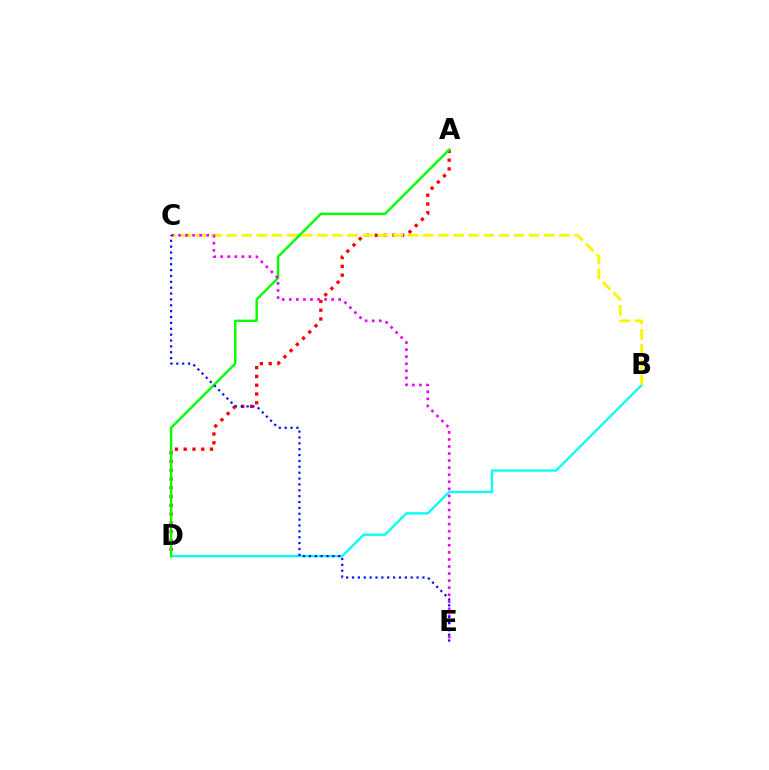{('B', 'D'): [{'color': '#00fff6', 'line_style': 'solid', 'thickness': 1.65}], ('A', 'D'): [{'color': '#ff0000', 'line_style': 'dotted', 'thickness': 2.39}, {'color': '#08ff00', 'line_style': 'solid', 'thickness': 1.75}], ('B', 'C'): [{'color': '#fcf500', 'line_style': 'dashed', 'thickness': 2.06}], ('C', 'E'): [{'color': '#ee00ff', 'line_style': 'dotted', 'thickness': 1.92}, {'color': '#0010ff', 'line_style': 'dotted', 'thickness': 1.59}]}